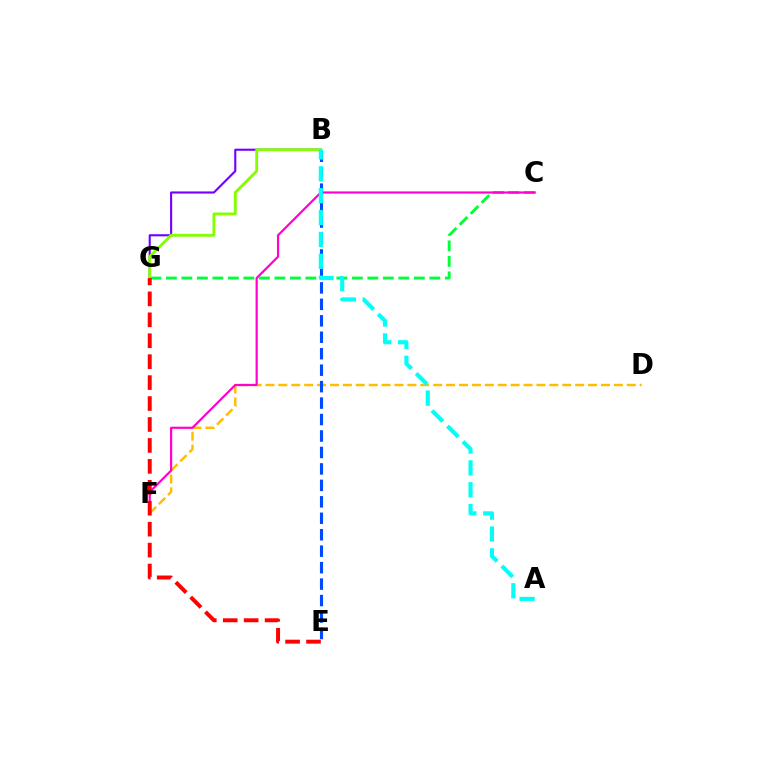{('B', 'G'): [{'color': '#7200ff', 'line_style': 'solid', 'thickness': 1.52}, {'color': '#84ff00', 'line_style': 'solid', 'thickness': 2.05}], ('D', 'F'): [{'color': '#ffbd00', 'line_style': 'dashed', 'thickness': 1.75}], ('C', 'G'): [{'color': '#00ff39', 'line_style': 'dashed', 'thickness': 2.11}], ('C', 'F'): [{'color': '#ff00cf', 'line_style': 'solid', 'thickness': 1.57}], ('B', 'E'): [{'color': '#004bff', 'line_style': 'dashed', 'thickness': 2.24}], ('A', 'B'): [{'color': '#00fff6', 'line_style': 'dashed', 'thickness': 2.97}], ('E', 'G'): [{'color': '#ff0000', 'line_style': 'dashed', 'thickness': 2.84}]}